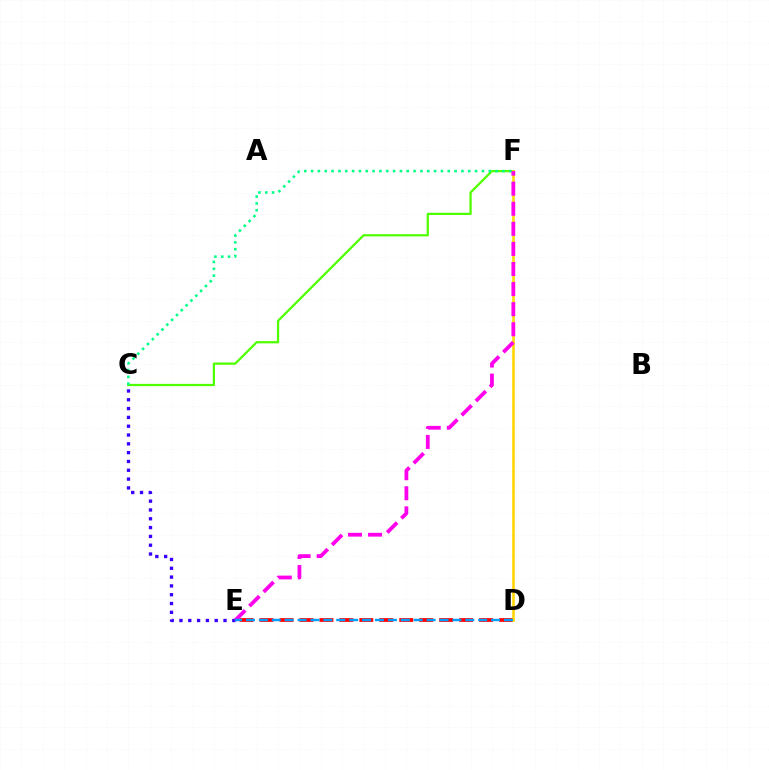{('C', 'E'): [{'color': '#3700ff', 'line_style': 'dotted', 'thickness': 2.39}], ('C', 'F'): [{'color': '#4fff00', 'line_style': 'solid', 'thickness': 1.62}, {'color': '#00ff86', 'line_style': 'dotted', 'thickness': 1.86}], ('D', 'E'): [{'color': '#ff0000', 'line_style': 'dashed', 'thickness': 2.71}, {'color': '#009eff', 'line_style': 'dashed', 'thickness': 1.75}], ('D', 'F'): [{'color': '#ffd500', 'line_style': 'solid', 'thickness': 1.87}], ('E', 'F'): [{'color': '#ff00ed', 'line_style': 'dashed', 'thickness': 2.73}]}